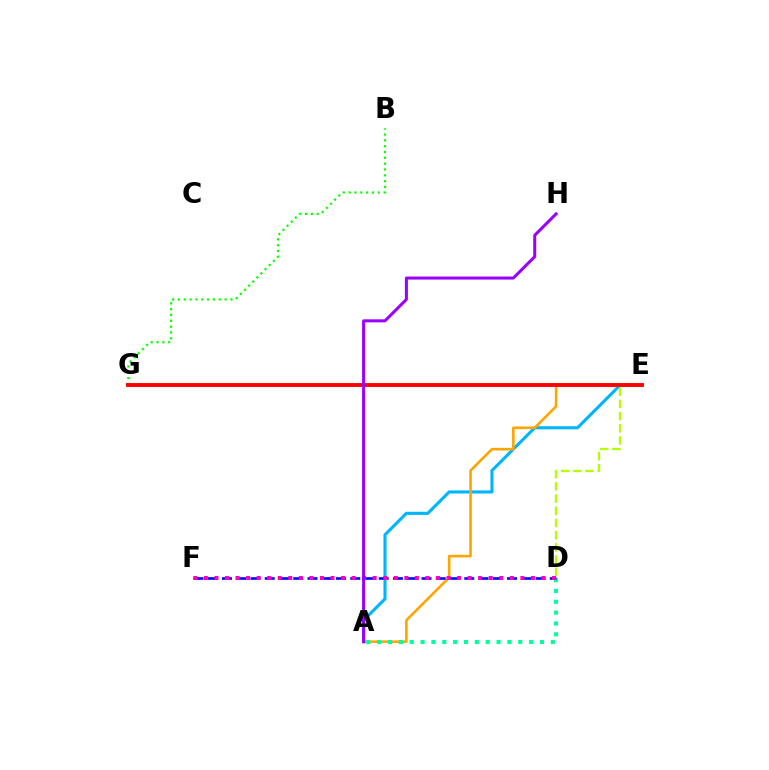{('A', 'E'): [{'color': '#00b5ff', 'line_style': 'solid', 'thickness': 2.23}, {'color': '#ffa500', 'line_style': 'solid', 'thickness': 1.87}], ('A', 'D'): [{'color': '#00ff9d', 'line_style': 'dotted', 'thickness': 2.95}], ('D', 'E'): [{'color': '#b3ff00', 'line_style': 'dashed', 'thickness': 1.66}], ('B', 'G'): [{'color': '#08ff00', 'line_style': 'dotted', 'thickness': 1.59}], ('D', 'F'): [{'color': '#0010ff', 'line_style': 'dashed', 'thickness': 1.94}, {'color': '#ff00bd', 'line_style': 'dotted', 'thickness': 2.87}], ('E', 'G'): [{'color': '#ff0000', 'line_style': 'solid', 'thickness': 2.79}], ('A', 'H'): [{'color': '#9b00ff', 'line_style': 'solid', 'thickness': 2.18}]}